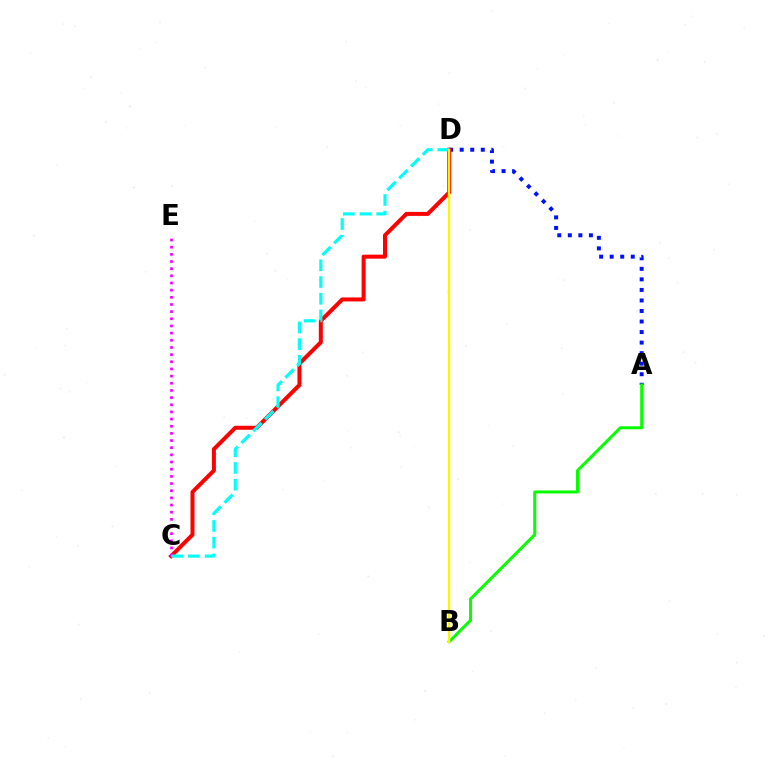{('A', 'D'): [{'color': '#0010ff', 'line_style': 'dotted', 'thickness': 2.86}], ('C', 'D'): [{'color': '#ff0000', 'line_style': 'solid', 'thickness': 2.88}, {'color': '#00fff6', 'line_style': 'dashed', 'thickness': 2.27}], ('C', 'E'): [{'color': '#ee00ff', 'line_style': 'dotted', 'thickness': 1.95}], ('A', 'B'): [{'color': '#08ff00', 'line_style': 'solid', 'thickness': 2.15}], ('B', 'D'): [{'color': '#fcf500', 'line_style': 'solid', 'thickness': 1.71}]}